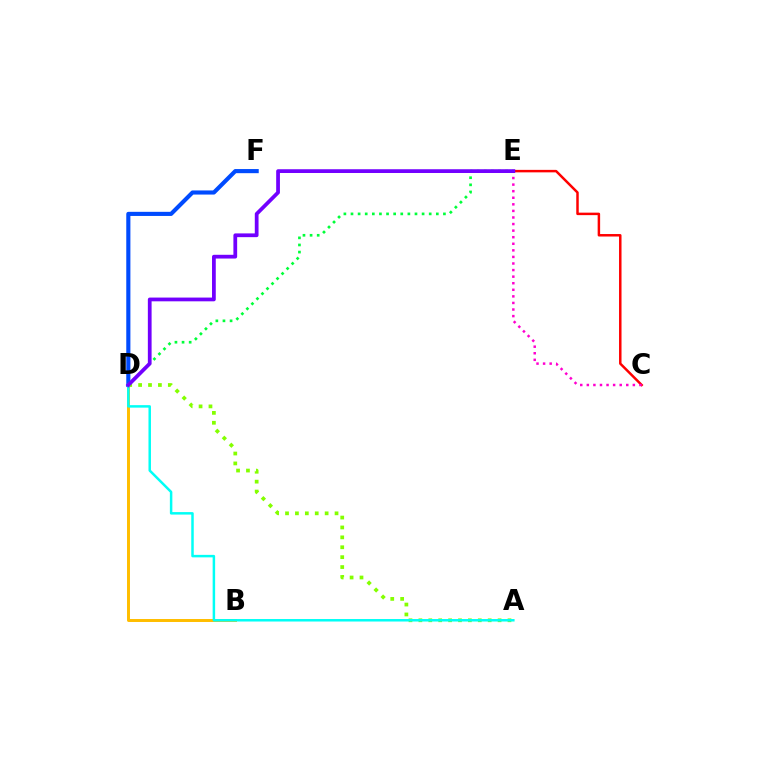{('B', 'D'): [{'color': '#ffbd00', 'line_style': 'solid', 'thickness': 2.14}], ('D', 'F'): [{'color': '#004bff', 'line_style': 'solid', 'thickness': 2.97}], ('C', 'E'): [{'color': '#ff0000', 'line_style': 'solid', 'thickness': 1.79}, {'color': '#ff00cf', 'line_style': 'dotted', 'thickness': 1.79}], ('A', 'D'): [{'color': '#84ff00', 'line_style': 'dotted', 'thickness': 2.69}, {'color': '#00fff6', 'line_style': 'solid', 'thickness': 1.79}], ('D', 'E'): [{'color': '#00ff39', 'line_style': 'dotted', 'thickness': 1.93}, {'color': '#7200ff', 'line_style': 'solid', 'thickness': 2.7}]}